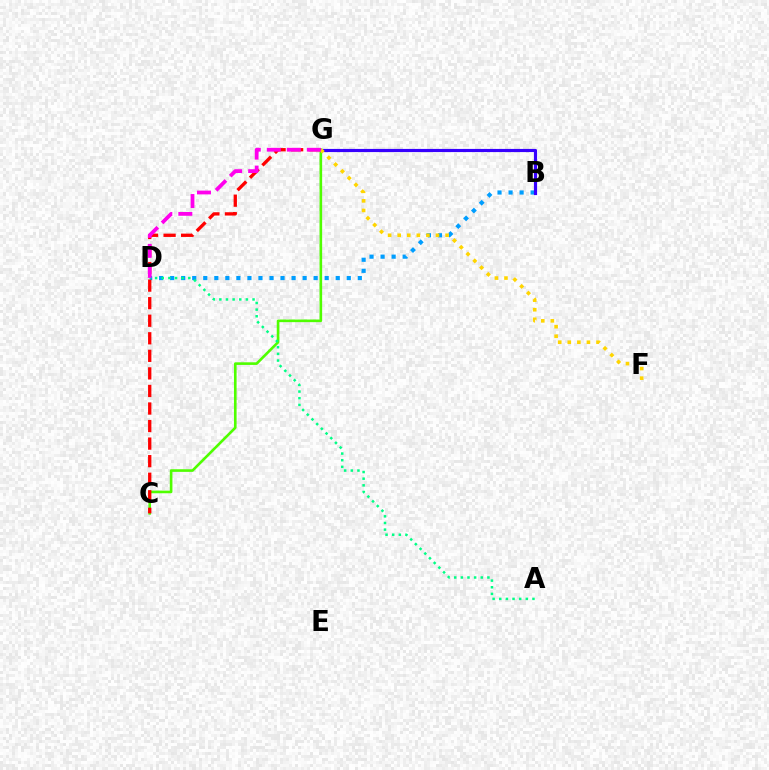{('C', 'G'): [{'color': '#4fff00', 'line_style': 'solid', 'thickness': 1.89}, {'color': '#ff0000', 'line_style': 'dashed', 'thickness': 2.38}], ('B', 'D'): [{'color': '#009eff', 'line_style': 'dotted', 'thickness': 3.0}], ('A', 'D'): [{'color': '#00ff86', 'line_style': 'dotted', 'thickness': 1.81}], ('B', 'G'): [{'color': '#3700ff', 'line_style': 'solid', 'thickness': 2.28}], ('F', 'G'): [{'color': '#ffd500', 'line_style': 'dotted', 'thickness': 2.6}], ('D', 'G'): [{'color': '#ff00ed', 'line_style': 'dashed', 'thickness': 2.72}]}